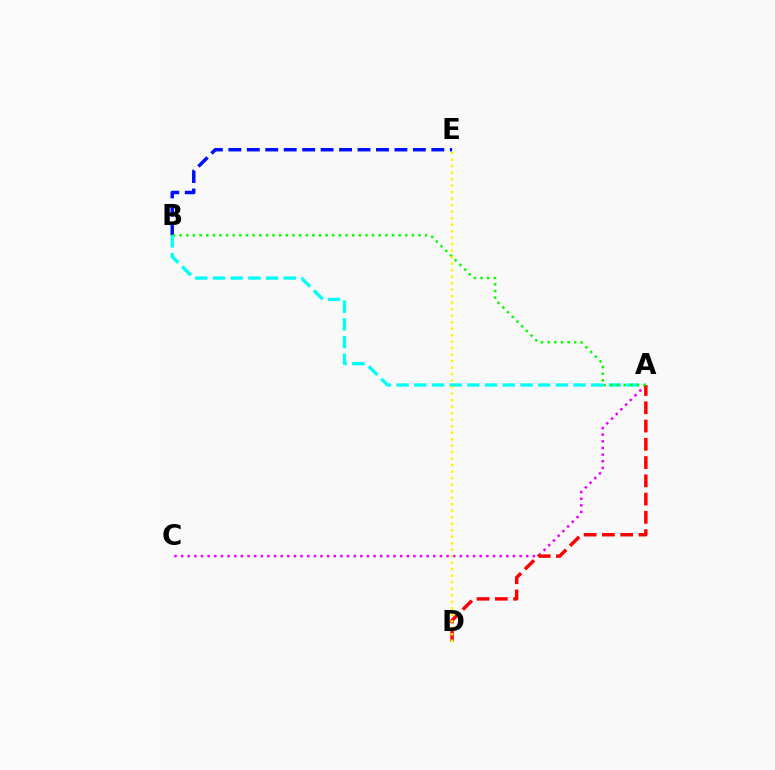{('B', 'E'): [{'color': '#0010ff', 'line_style': 'dashed', 'thickness': 2.51}], ('A', 'B'): [{'color': '#00fff6', 'line_style': 'dashed', 'thickness': 2.4}, {'color': '#08ff00', 'line_style': 'dotted', 'thickness': 1.8}], ('A', 'C'): [{'color': '#ee00ff', 'line_style': 'dotted', 'thickness': 1.8}], ('A', 'D'): [{'color': '#ff0000', 'line_style': 'dashed', 'thickness': 2.48}], ('D', 'E'): [{'color': '#fcf500', 'line_style': 'dotted', 'thickness': 1.77}]}